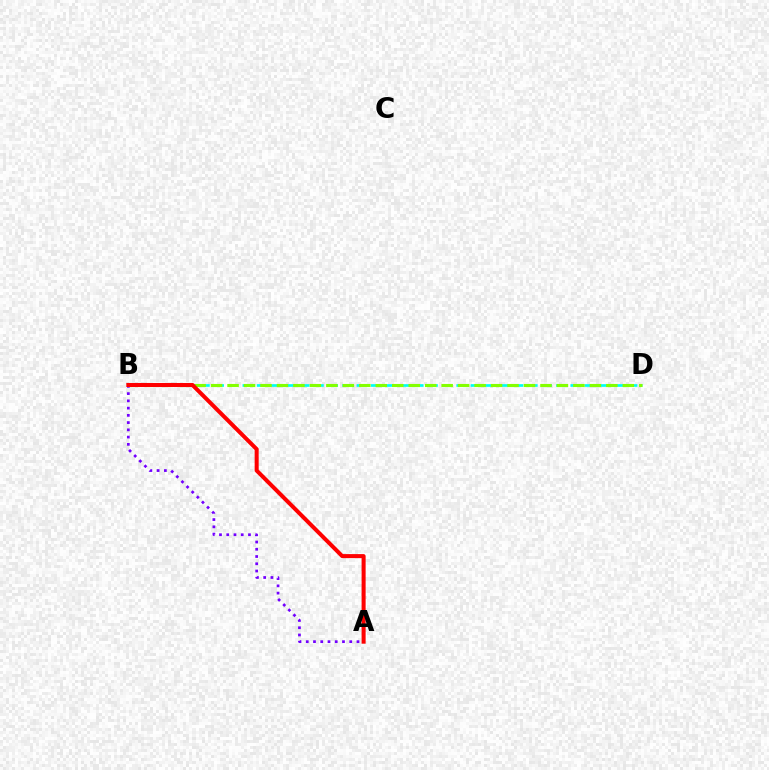{('B', 'D'): [{'color': '#00fff6', 'line_style': 'dashed', 'thickness': 1.94}, {'color': '#84ff00', 'line_style': 'dashed', 'thickness': 2.24}], ('A', 'B'): [{'color': '#7200ff', 'line_style': 'dotted', 'thickness': 1.97}, {'color': '#ff0000', 'line_style': 'solid', 'thickness': 2.9}]}